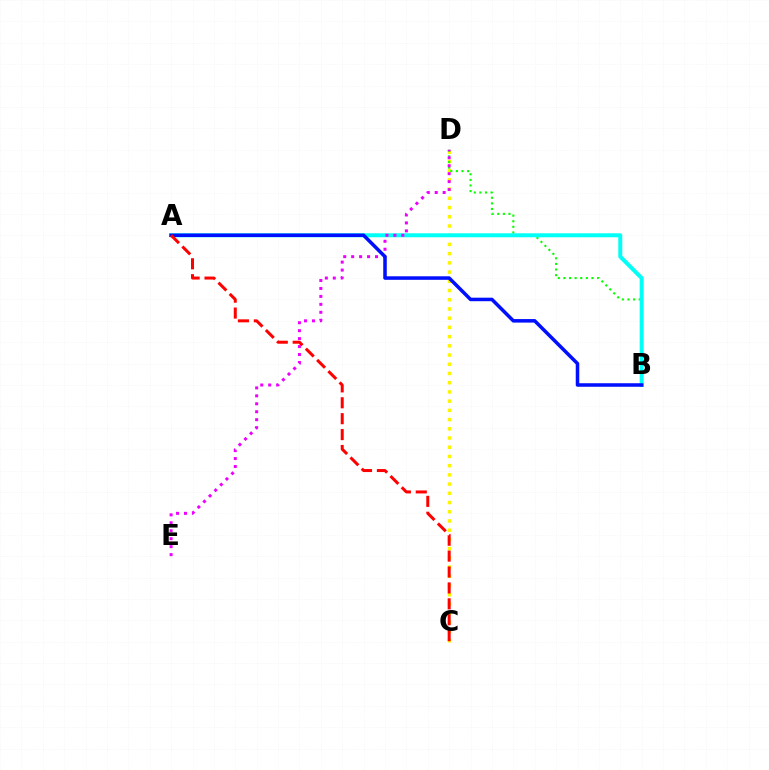{('C', 'D'): [{'color': '#fcf500', 'line_style': 'dotted', 'thickness': 2.5}], ('B', 'D'): [{'color': '#08ff00', 'line_style': 'dotted', 'thickness': 1.52}], ('A', 'B'): [{'color': '#00fff6', 'line_style': 'solid', 'thickness': 2.86}, {'color': '#0010ff', 'line_style': 'solid', 'thickness': 2.54}], ('D', 'E'): [{'color': '#ee00ff', 'line_style': 'dotted', 'thickness': 2.16}], ('A', 'C'): [{'color': '#ff0000', 'line_style': 'dashed', 'thickness': 2.16}]}